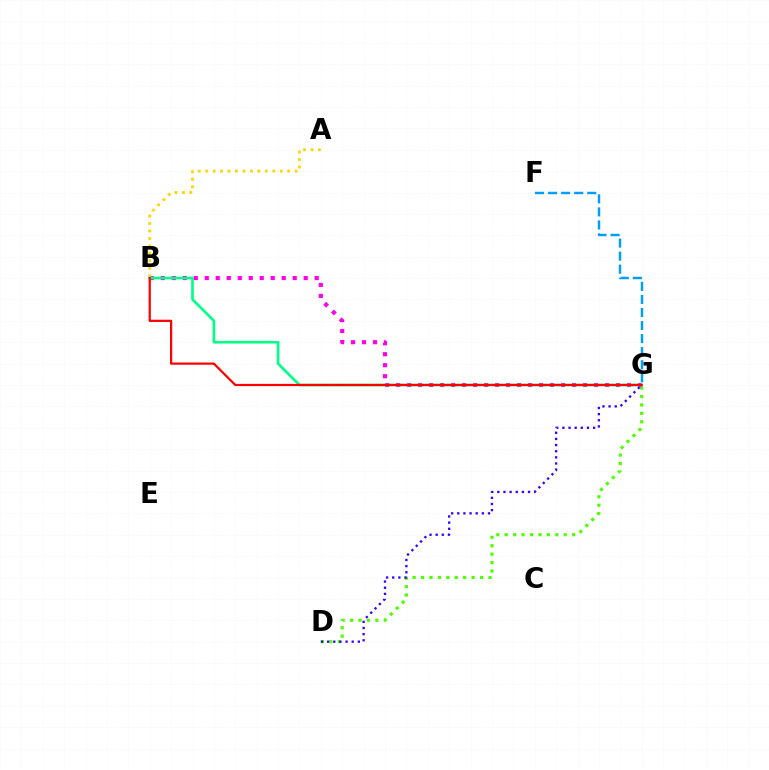{('D', 'G'): [{'color': '#4fff00', 'line_style': 'dotted', 'thickness': 2.29}, {'color': '#3700ff', 'line_style': 'dotted', 'thickness': 1.67}], ('B', 'G'): [{'color': '#ff00ed', 'line_style': 'dotted', 'thickness': 2.99}, {'color': '#00ff86', 'line_style': 'solid', 'thickness': 1.91}, {'color': '#ff0000', 'line_style': 'solid', 'thickness': 1.6}], ('F', 'G'): [{'color': '#009eff', 'line_style': 'dashed', 'thickness': 1.77}], ('A', 'B'): [{'color': '#ffd500', 'line_style': 'dotted', 'thickness': 2.02}]}